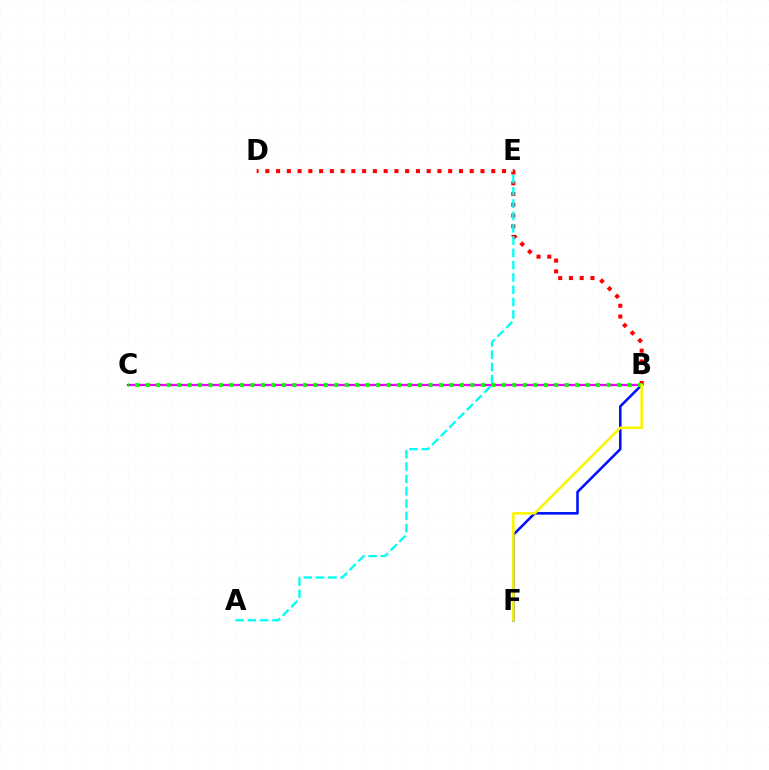{('B', 'D'): [{'color': '#ff0000', 'line_style': 'dotted', 'thickness': 2.92}], ('A', 'E'): [{'color': '#00fff6', 'line_style': 'dashed', 'thickness': 1.67}], ('B', 'C'): [{'color': '#ee00ff', 'line_style': 'solid', 'thickness': 1.66}, {'color': '#08ff00', 'line_style': 'dotted', 'thickness': 2.85}], ('B', 'F'): [{'color': '#0010ff', 'line_style': 'solid', 'thickness': 1.84}, {'color': '#fcf500', 'line_style': 'solid', 'thickness': 1.85}]}